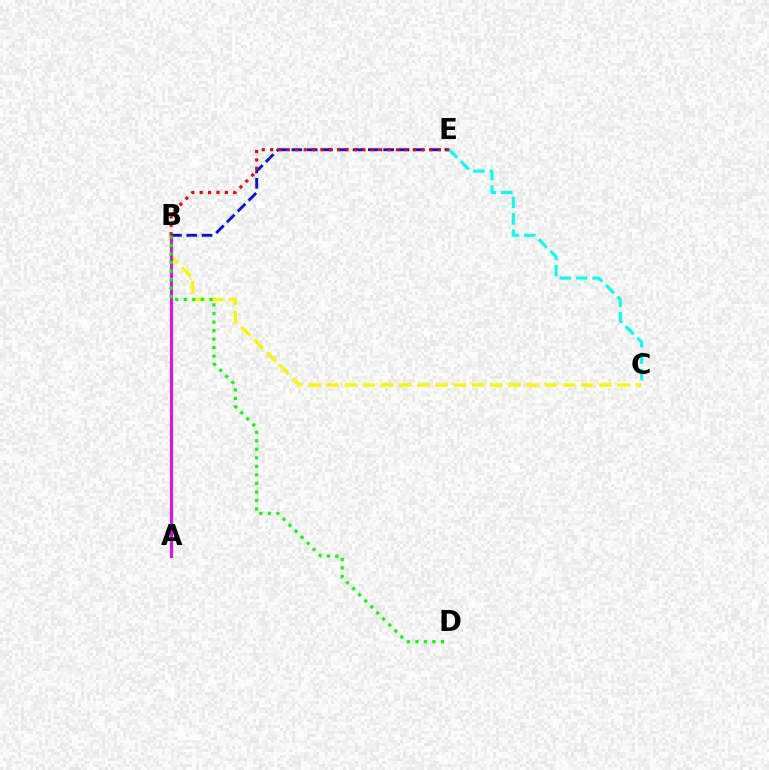{('B', 'C'): [{'color': '#fcf500', 'line_style': 'dashed', 'thickness': 2.47}], ('A', 'B'): [{'color': '#ee00ff', 'line_style': 'solid', 'thickness': 2.12}], ('B', 'E'): [{'color': '#0010ff', 'line_style': 'dashed', 'thickness': 2.08}, {'color': '#ff0000', 'line_style': 'dotted', 'thickness': 2.28}], ('B', 'D'): [{'color': '#08ff00', 'line_style': 'dotted', 'thickness': 2.32}], ('C', 'E'): [{'color': '#00fff6', 'line_style': 'dashed', 'thickness': 2.23}]}